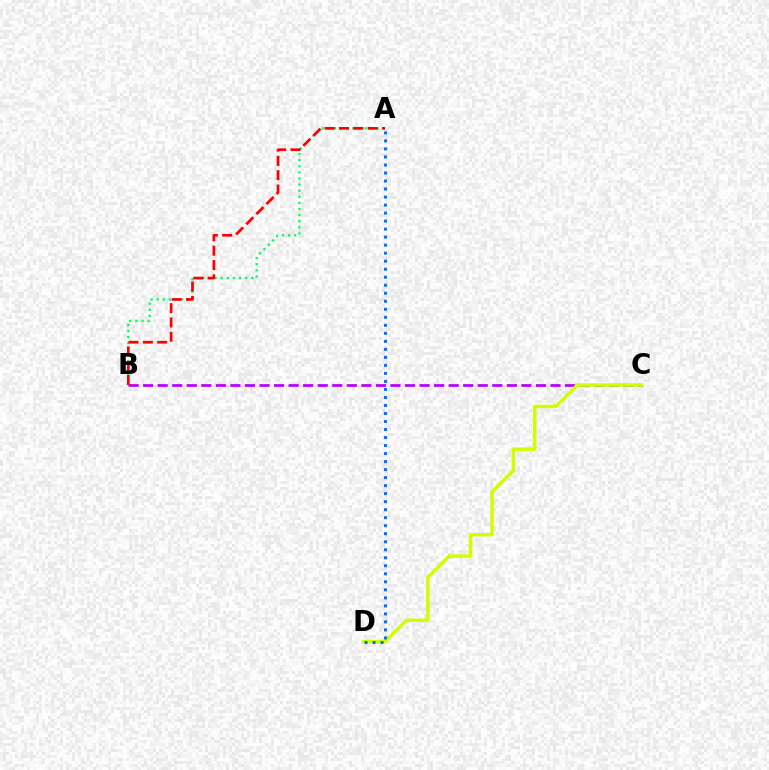{('A', 'B'): [{'color': '#00ff5c', 'line_style': 'dotted', 'thickness': 1.66}, {'color': '#ff0000', 'line_style': 'dashed', 'thickness': 1.95}], ('B', 'C'): [{'color': '#b900ff', 'line_style': 'dashed', 'thickness': 1.98}], ('C', 'D'): [{'color': '#d1ff00', 'line_style': 'solid', 'thickness': 2.51}], ('A', 'D'): [{'color': '#0074ff', 'line_style': 'dotted', 'thickness': 2.18}]}